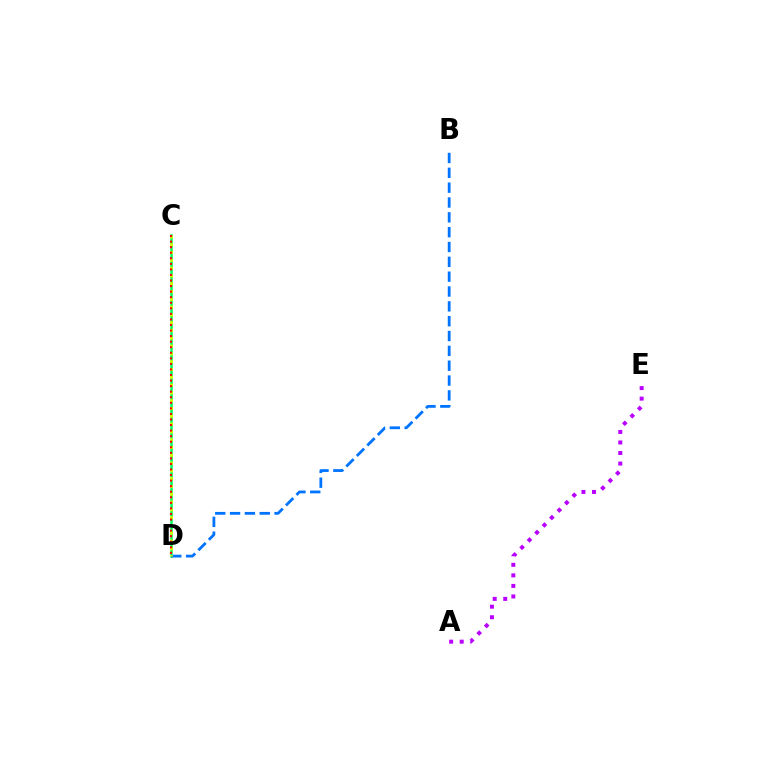{('C', 'D'): [{'color': '#00ff5c', 'line_style': 'solid', 'thickness': 1.82}, {'color': '#d1ff00', 'line_style': 'dotted', 'thickness': 2.12}, {'color': '#ff0000', 'line_style': 'dotted', 'thickness': 1.51}], ('A', 'E'): [{'color': '#b900ff', 'line_style': 'dotted', 'thickness': 2.86}], ('B', 'D'): [{'color': '#0074ff', 'line_style': 'dashed', 'thickness': 2.02}]}